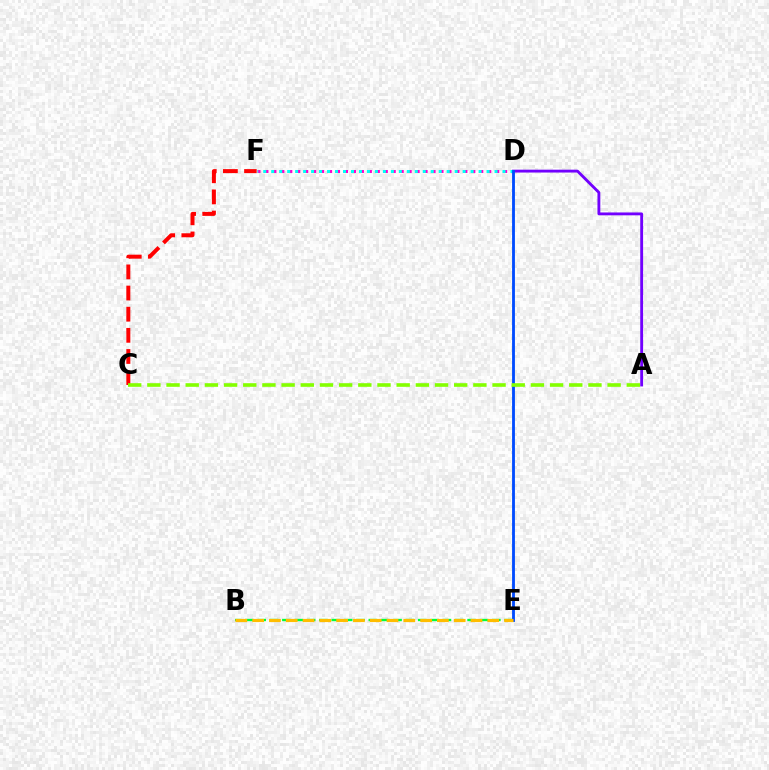{('D', 'F'): [{'color': '#ff00cf', 'line_style': 'dotted', 'thickness': 2.16}, {'color': '#00fff6', 'line_style': 'dotted', 'thickness': 2.17}], ('A', 'D'): [{'color': '#7200ff', 'line_style': 'solid', 'thickness': 2.06}], ('B', 'E'): [{'color': '#00ff39', 'line_style': 'dashed', 'thickness': 1.68}, {'color': '#ffbd00', 'line_style': 'dashed', 'thickness': 2.28}], ('C', 'F'): [{'color': '#ff0000', 'line_style': 'dashed', 'thickness': 2.87}], ('D', 'E'): [{'color': '#004bff', 'line_style': 'solid', 'thickness': 2.04}], ('A', 'C'): [{'color': '#84ff00', 'line_style': 'dashed', 'thickness': 2.61}]}